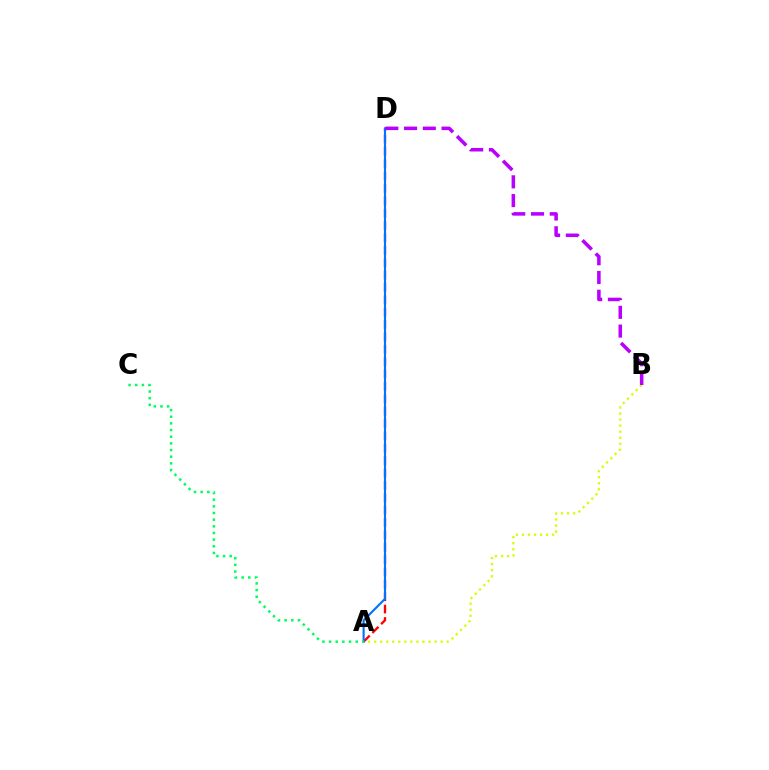{('A', 'D'): [{'color': '#ff0000', 'line_style': 'dashed', 'thickness': 1.68}, {'color': '#0074ff', 'line_style': 'solid', 'thickness': 1.54}], ('A', 'B'): [{'color': '#d1ff00', 'line_style': 'dotted', 'thickness': 1.64}], ('A', 'C'): [{'color': '#00ff5c', 'line_style': 'dotted', 'thickness': 1.81}], ('B', 'D'): [{'color': '#b900ff', 'line_style': 'dashed', 'thickness': 2.55}]}